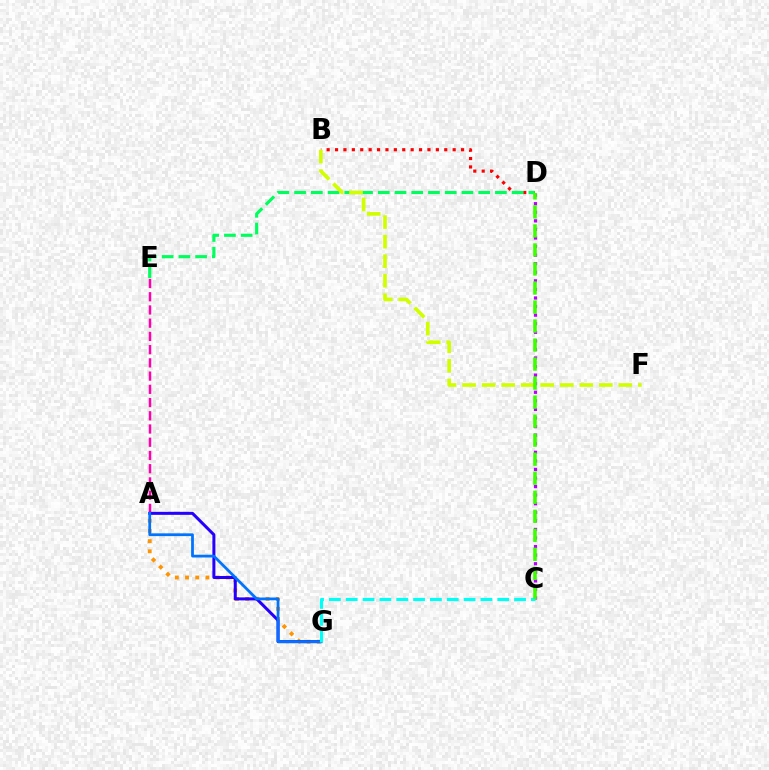{('C', 'D'): [{'color': '#b900ff', 'line_style': 'dotted', 'thickness': 2.33}, {'color': '#3dff00', 'line_style': 'dashed', 'thickness': 2.58}], ('A', 'E'): [{'color': '#ff00ac', 'line_style': 'dashed', 'thickness': 1.8}], ('A', 'G'): [{'color': '#ff9400', 'line_style': 'dotted', 'thickness': 2.77}, {'color': '#2500ff', 'line_style': 'solid', 'thickness': 2.17}, {'color': '#0074ff', 'line_style': 'solid', 'thickness': 1.99}], ('B', 'D'): [{'color': '#ff0000', 'line_style': 'dotted', 'thickness': 2.28}], ('C', 'G'): [{'color': '#00fff6', 'line_style': 'dashed', 'thickness': 2.29}], ('D', 'E'): [{'color': '#00ff5c', 'line_style': 'dashed', 'thickness': 2.27}], ('B', 'F'): [{'color': '#d1ff00', 'line_style': 'dashed', 'thickness': 2.65}]}